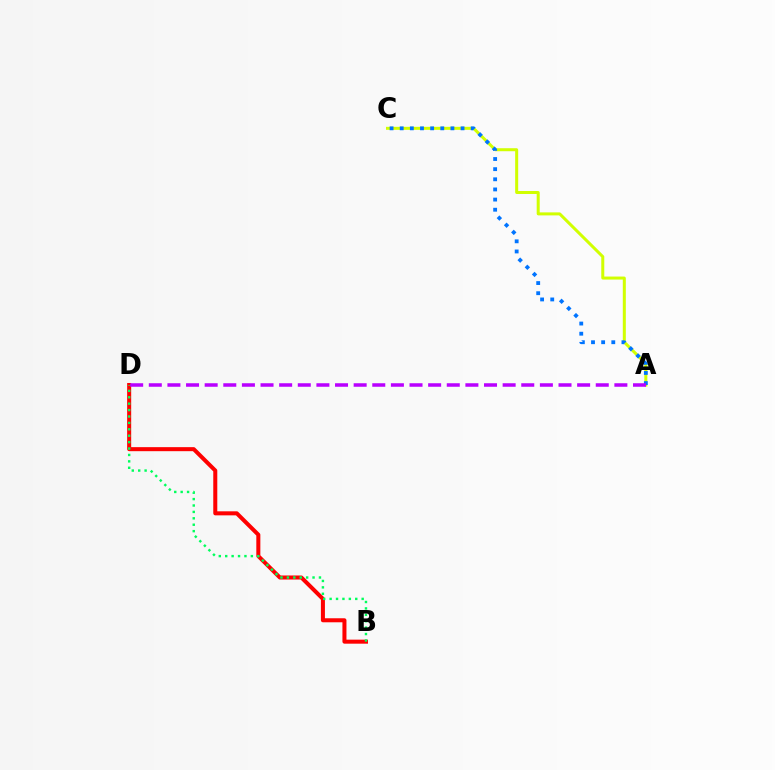{('A', 'C'): [{'color': '#d1ff00', 'line_style': 'solid', 'thickness': 2.17}, {'color': '#0074ff', 'line_style': 'dotted', 'thickness': 2.76}], ('B', 'D'): [{'color': '#ff0000', 'line_style': 'solid', 'thickness': 2.9}, {'color': '#00ff5c', 'line_style': 'dotted', 'thickness': 1.74}], ('A', 'D'): [{'color': '#b900ff', 'line_style': 'dashed', 'thickness': 2.53}]}